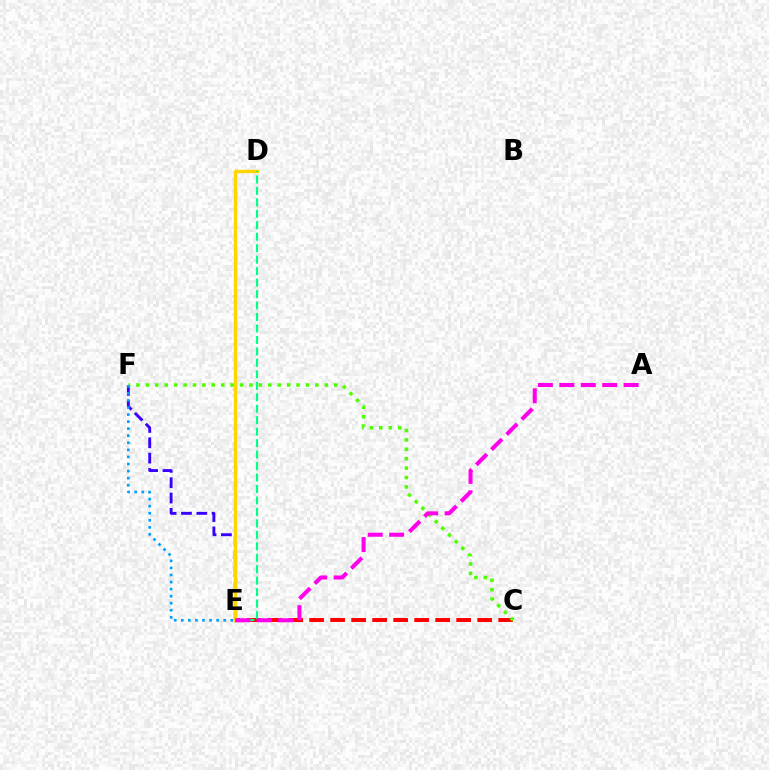{('C', 'E'): [{'color': '#ff0000', 'line_style': 'dashed', 'thickness': 2.85}], ('E', 'F'): [{'color': '#3700ff', 'line_style': 'dashed', 'thickness': 2.08}, {'color': '#009eff', 'line_style': 'dotted', 'thickness': 1.92}], ('D', 'E'): [{'color': '#ffd500', 'line_style': 'solid', 'thickness': 2.46}, {'color': '#00ff86', 'line_style': 'dashed', 'thickness': 1.56}], ('C', 'F'): [{'color': '#4fff00', 'line_style': 'dotted', 'thickness': 2.56}], ('A', 'E'): [{'color': '#ff00ed', 'line_style': 'dashed', 'thickness': 2.91}]}